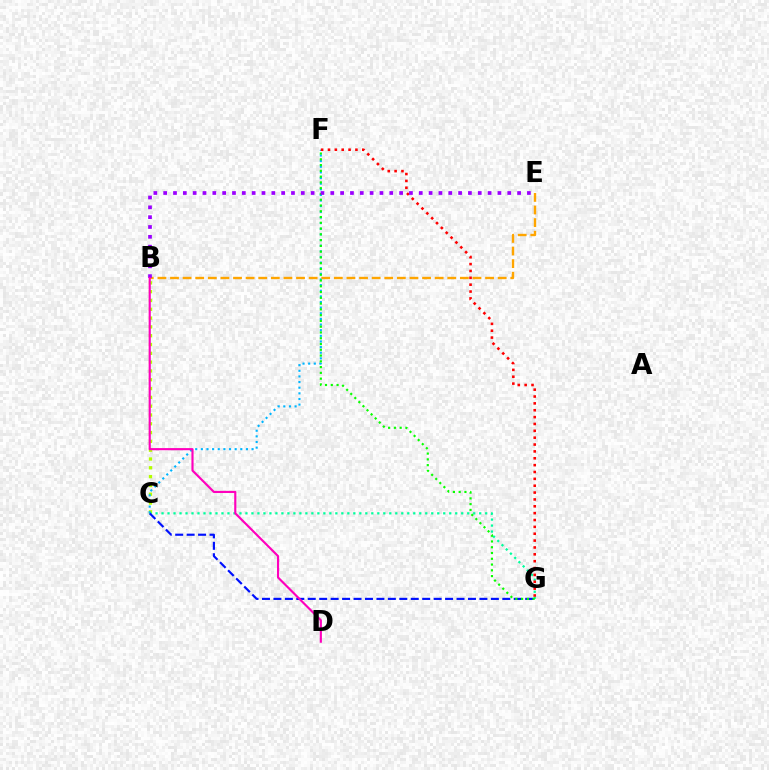{('B', 'C'): [{'color': '#b3ff00', 'line_style': 'dotted', 'thickness': 2.39}], ('C', 'F'): [{'color': '#00b5ff', 'line_style': 'dotted', 'thickness': 1.53}], ('C', 'G'): [{'color': '#00ff9d', 'line_style': 'dotted', 'thickness': 1.63}, {'color': '#0010ff', 'line_style': 'dashed', 'thickness': 1.55}], ('F', 'G'): [{'color': '#ff0000', 'line_style': 'dotted', 'thickness': 1.86}, {'color': '#08ff00', 'line_style': 'dotted', 'thickness': 1.57}], ('B', 'E'): [{'color': '#ffa500', 'line_style': 'dashed', 'thickness': 1.71}, {'color': '#9b00ff', 'line_style': 'dotted', 'thickness': 2.67}], ('B', 'D'): [{'color': '#ff00bd', 'line_style': 'solid', 'thickness': 1.54}]}